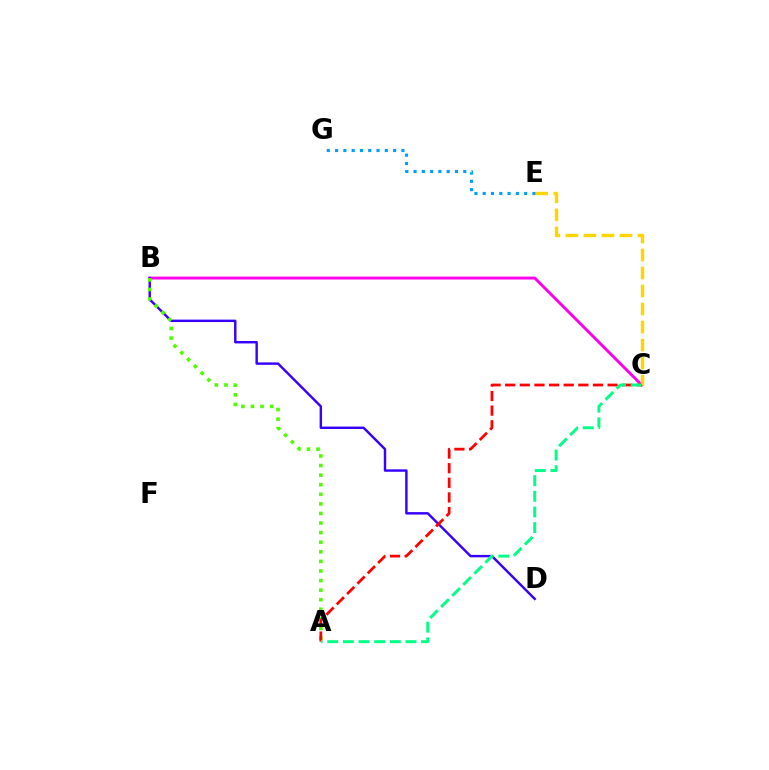{('B', 'C'): [{'color': '#ff00ed', 'line_style': 'solid', 'thickness': 2.08}], ('B', 'D'): [{'color': '#3700ff', 'line_style': 'solid', 'thickness': 1.75}], ('C', 'E'): [{'color': '#ffd500', 'line_style': 'dashed', 'thickness': 2.45}], ('E', 'G'): [{'color': '#009eff', 'line_style': 'dotted', 'thickness': 2.25}], ('A', 'B'): [{'color': '#4fff00', 'line_style': 'dotted', 'thickness': 2.6}], ('A', 'C'): [{'color': '#ff0000', 'line_style': 'dashed', 'thickness': 1.99}, {'color': '#00ff86', 'line_style': 'dashed', 'thickness': 2.13}]}